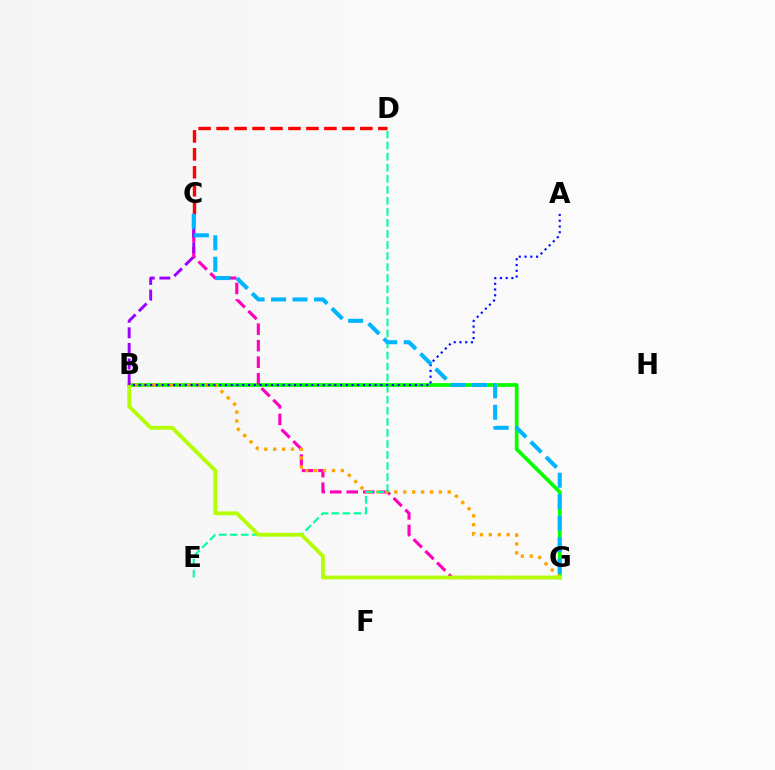{('B', 'G'): [{'color': '#08ff00', 'line_style': 'solid', 'thickness': 2.7}, {'color': '#ffa500', 'line_style': 'dotted', 'thickness': 2.42}, {'color': '#b3ff00', 'line_style': 'solid', 'thickness': 2.73}], ('C', 'D'): [{'color': '#ff0000', 'line_style': 'dashed', 'thickness': 2.44}], ('C', 'G'): [{'color': '#ff00bd', 'line_style': 'dashed', 'thickness': 2.25}, {'color': '#00b5ff', 'line_style': 'dashed', 'thickness': 2.92}], ('D', 'E'): [{'color': '#00ff9d', 'line_style': 'dashed', 'thickness': 1.5}], ('B', 'C'): [{'color': '#9b00ff', 'line_style': 'dashed', 'thickness': 2.12}], ('A', 'B'): [{'color': '#0010ff', 'line_style': 'dotted', 'thickness': 1.56}]}